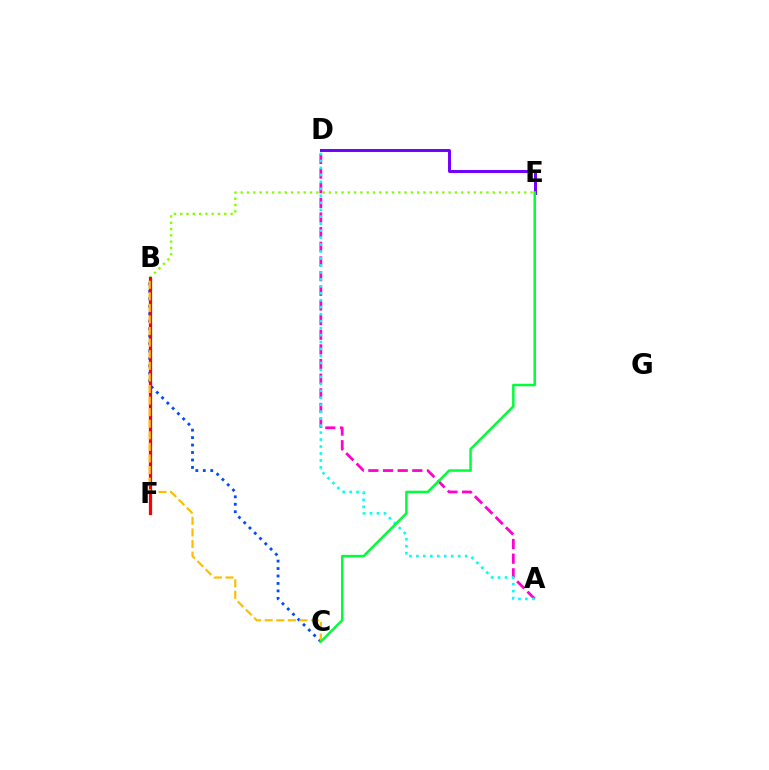{('B', 'E'): [{'color': '#84ff00', 'line_style': 'dotted', 'thickness': 1.71}], ('B', 'C'): [{'color': '#004bff', 'line_style': 'dotted', 'thickness': 2.03}, {'color': '#ffbd00', 'line_style': 'dashed', 'thickness': 1.57}], ('B', 'F'): [{'color': '#ff0000', 'line_style': 'solid', 'thickness': 2.33}], ('D', 'E'): [{'color': '#7200ff', 'line_style': 'solid', 'thickness': 2.13}], ('A', 'D'): [{'color': '#ff00cf', 'line_style': 'dashed', 'thickness': 1.99}, {'color': '#00fff6', 'line_style': 'dotted', 'thickness': 1.89}], ('C', 'E'): [{'color': '#00ff39', 'line_style': 'solid', 'thickness': 1.81}]}